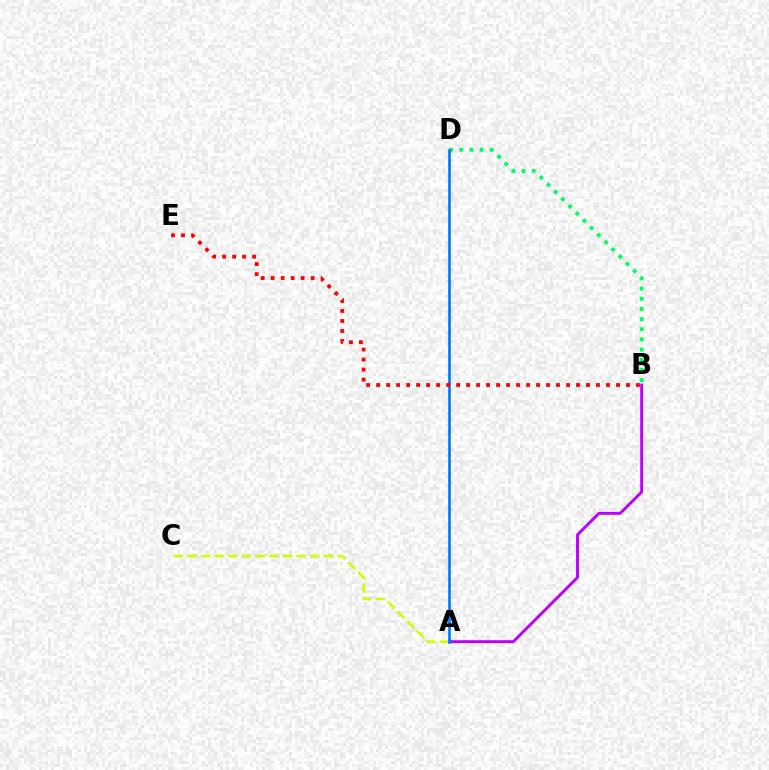{('A', 'B'): [{'color': '#b900ff', 'line_style': 'solid', 'thickness': 2.09}], ('A', 'C'): [{'color': '#d1ff00', 'line_style': 'dashed', 'thickness': 1.85}], ('B', 'D'): [{'color': '#00ff5c', 'line_style': 'dotted', 'thickness': 2.76}], ('A', 'D'): [{'color': '#0074ff', 'line_style': 'solid', 'thickness': 1.88}], ('B', 'E'): [{'color': '#ff0000', 'line_style': 'dotted', 'thickness': 2.72}]}